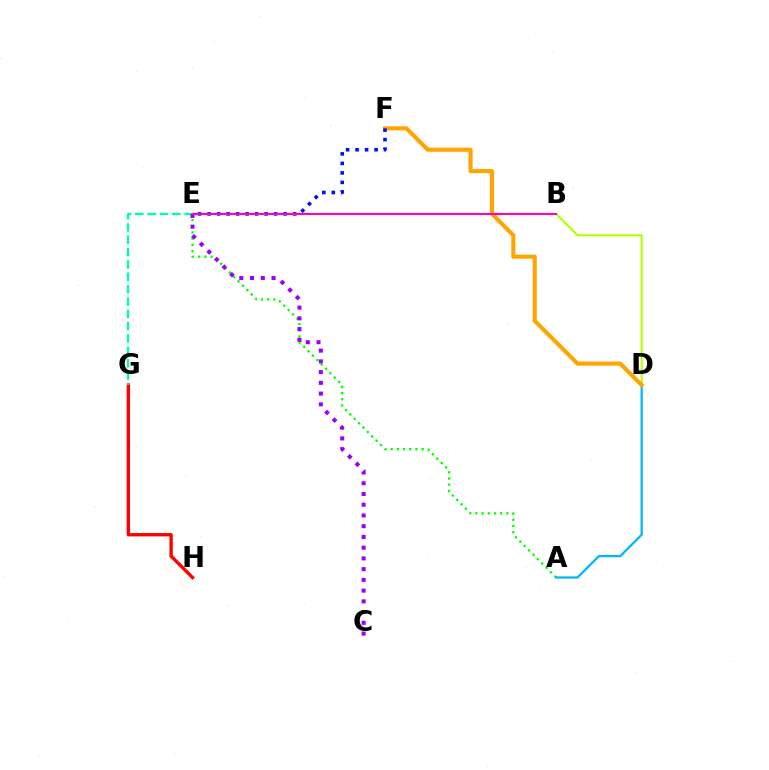{('B', 'D'): [{'color': '#b3ff00', 'line_style': 'solid', 'thickness': 1.52}], ('G', 'H'): [{'color': '#ff0000', 'line_style': 'solid', 'thickness': 2.41}], ('A', 'E'): [{'color': '#08ff00', 'line_style': 'dotted', 'thickness': 1.68}], ('A', 'D'): [{'color': '#00b5ff', 'line_style': 'solid', 'thickness': 1.62}], ('E', 'G'): [{'color': '#00ff9d', 'line_style': 'dashed', 'thickness': 1.68}], ('D', 'F'): [{'color': '#ffa500', 'line_style': 'solid', 'thickness': 2.96}], ('E', 'F'): [{'color': '#0010ff', 'line_style': 'dotted', 'thickness': 2.58}], ('C', 'E'): [{'color': '#9b00ff', 'line_style': 'dotted', 'thickness': 2.92}], ('B', 'E'): [{'color': '#ff00bd', 'line_style': 'solid', 'thickness': 1.53}]}